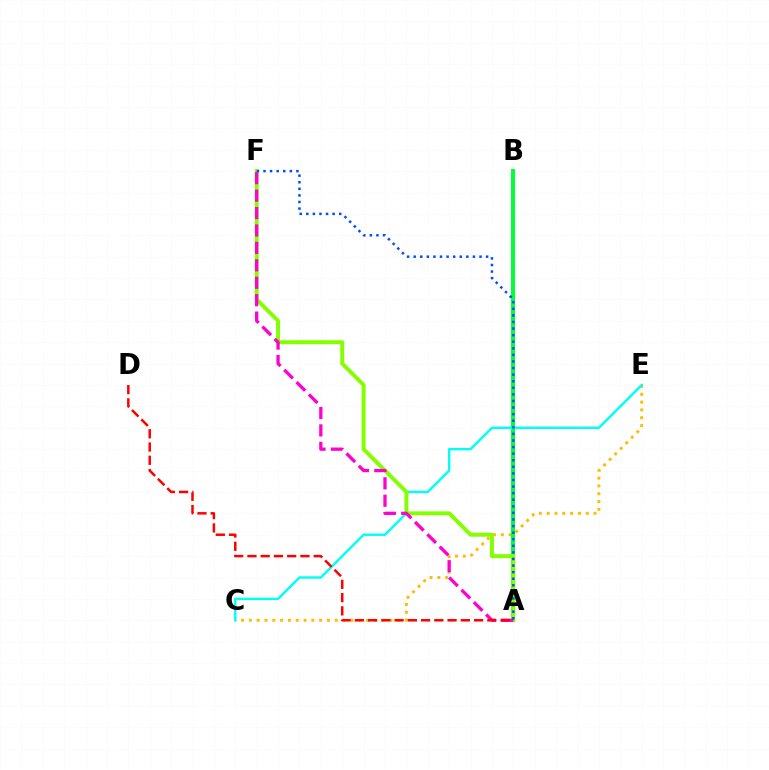{('C', 'E'): [{'color': '#ffbd00', 'line_style': 'dotted', 'thickness': 2.12}, {'color': '#00fff6', 'line_style': 'solid', 'thickness': 1.74}], ('A', 'B'): [{'color': '#7200ff', 'line_style': 'dashed', 'thickness': 2.08}, {'color': '#00ff39', 'line_style': 'solid', 'thickness': 2.88}], ('A', 'F'): [{'color': '#84ff00', 'line_style': 'solid', 'thickness': 2.84}, {'color': '#ff00cf', 'line_style': 'dashed', 'thickness': 2.37}, {'color': '#004bff', 'line_style': 'dotted', 'thickness': 1.79}], ('A', 'D'): [{'color': '#ff0000', 'line_style': 'dashed', 'thickness': 1.8}]}